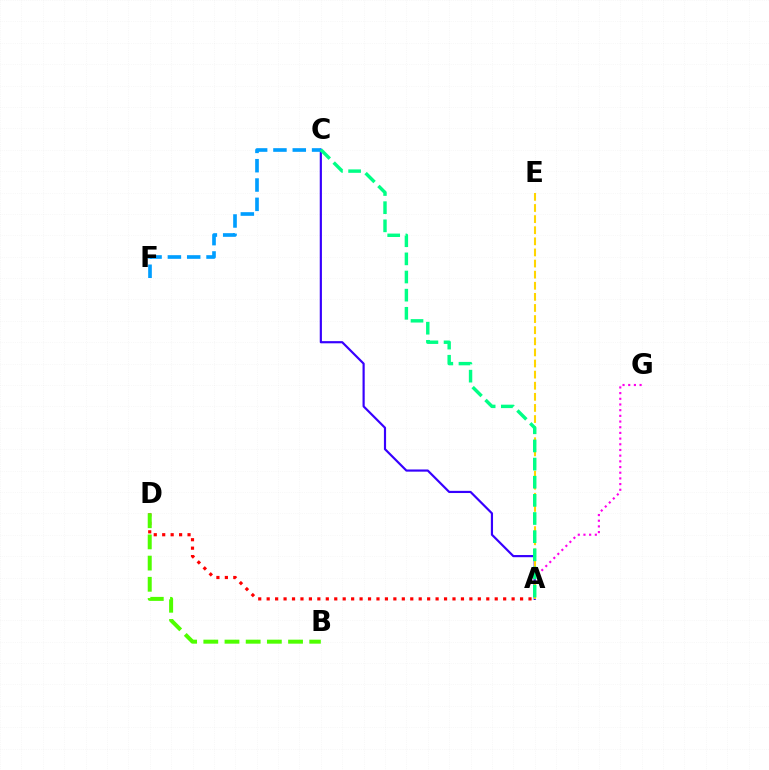{('A', 'C'): [{'color': '#3700ff', 'line_style': 'solid', 'thickness': 1.57}, {'color': '#00ff86', 'line_style': 'dashed', 'thickness': 2.47}], ('A', 'G'): [{'color': '#ff00ed', 'line_style': 'dotted', 'thickness': 1.54}], ('A', 'E'): [{'color': '#ffd500', 'line_style': 'dashed', 'thickness': 1.51}], ('A', 'D'): [{'color': '#ff0000', 'line_style': 'dotted', 'thickness': 2.29}], ('B', 'D'): [{'color': '#4fff00', 'line_style': 'dashed', 'thickness': 2.88}], ('C', 'F'): [{'color': '#009eff', 'line_style': 'dashed', 'thickness': 2.63}]}